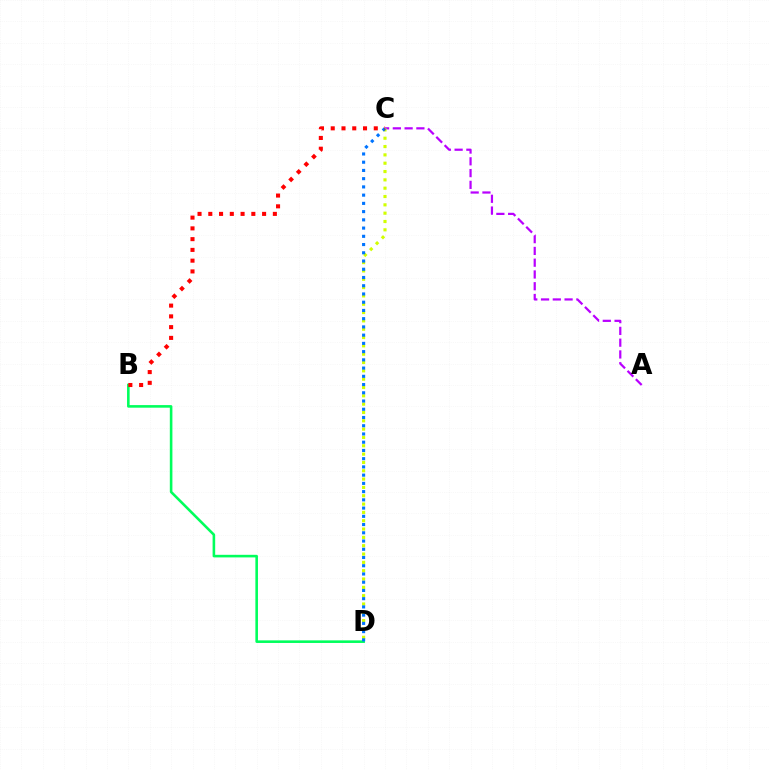{('A', 'C'): [{'color': '#b900ff', 'line_style': 'dashed', 'thickness': 1.6}], ('C', 'D'): [{'color': '#d1ff00', 'line_style': 'dotted', 'thickness': 2.26}, {'color': '#0074ff', 'line_style': 'dotted', 'thickness': 2.24}], ('B', 'D'): [{'color': '#00ff5c', 'line_style': 'solid', 'thickness': 1.86}], ('B', 'C'): [{'color': '#ff0000', 'line_style': 'dotted', 'thickness': 2.92}]}